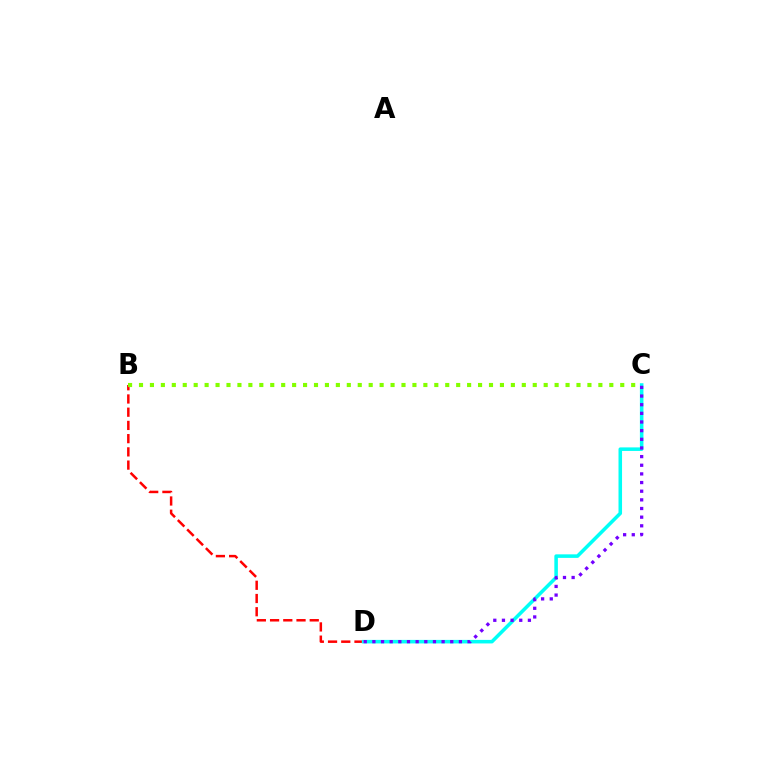{('B', 'D'): [{'color': '#ff0000', 'line_style': 'dashed', 'thickness': 1.8}], ('C', 'D'): [{'color': '#00fff6', 'line_style': 'solid', 'thickness': 2.55}, {'color': '#7200ff', 'line_style': 'dotted', 'thickness': 2.35}], ('B', 'C'): [{'color': '#84ff00', 'line_style': 'dotted', 'thickness': 2.97}]}